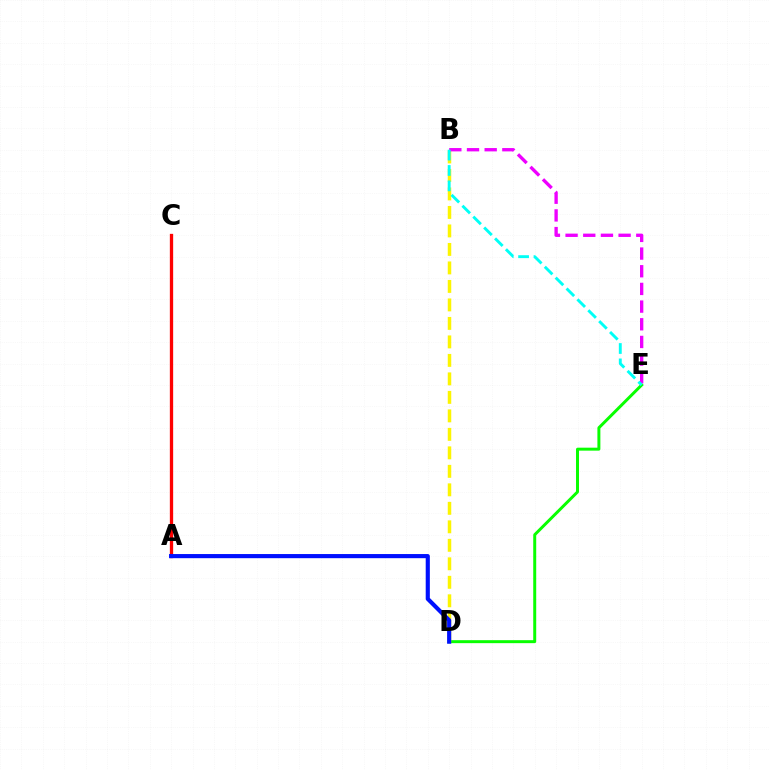{('D', 'E'): [{'color': '#08ff00', 'line_style': 'solid', 'thickness': 2.14}], ('B', 'D'): [{'color': '#fcf500', 'line_style': 'dashed', 'thickness': 2.51}], ('B', 'E'): [{'color': '#ee00ff', 'line_style': 'dashed', 'thickness': 2.4}, {'color': '#00fff6', 'line_style': 'dashed', 'thickness': 2.09}], ('A', 'C'): [{'color': '#ff0000', 'line_style': 'solid', 'thickness': 2.38}], ('A', 'D'): [{'color': '#0010ff', 'line_style': 'solid', 'thickness': 2.98}]}